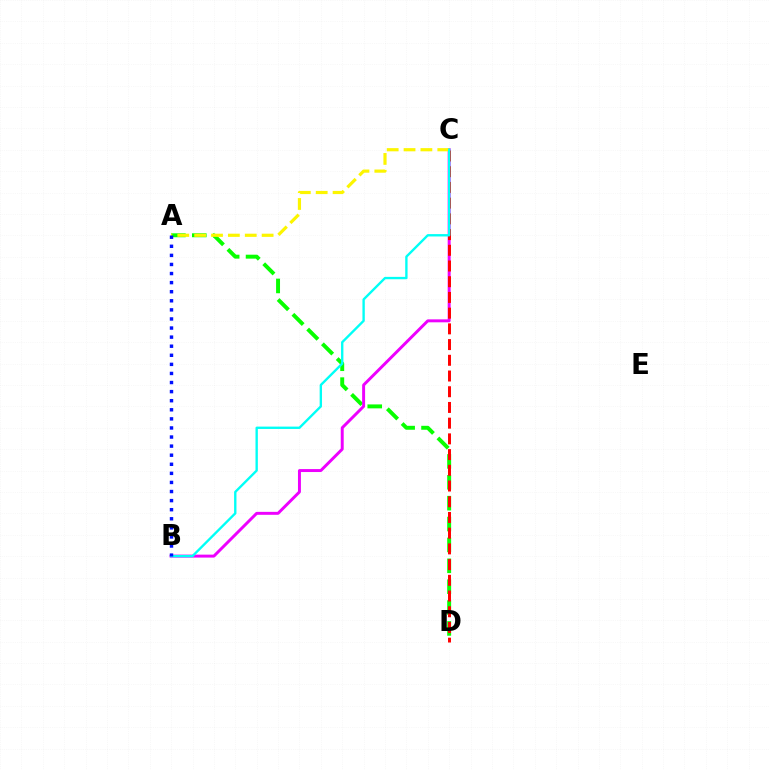{('A', 'D'): [{'color': '#08ff00', 'line_style': 'dashed', 'thickness': 2.84}], ('B', 'C'): [{'color': '#ee00ff', 'line_style': 'solid', 'thickness': 2.13}, {'color': '#00fff6', 'line_style': 'solid', 'thickness': 1.7}], ('A', 'C'): [{'color': '#fcf500', 'line_style': 'dashed', 'thickness': 2.29}], ('C', 'D'): [{'color': '#ff0000', 'line_style': 'dashed', 'thickness': 2.14}], ('A', 'B'): [{'color': '#0010ff', 'line_style': 'dotted', 'thickness': 2.47}]}